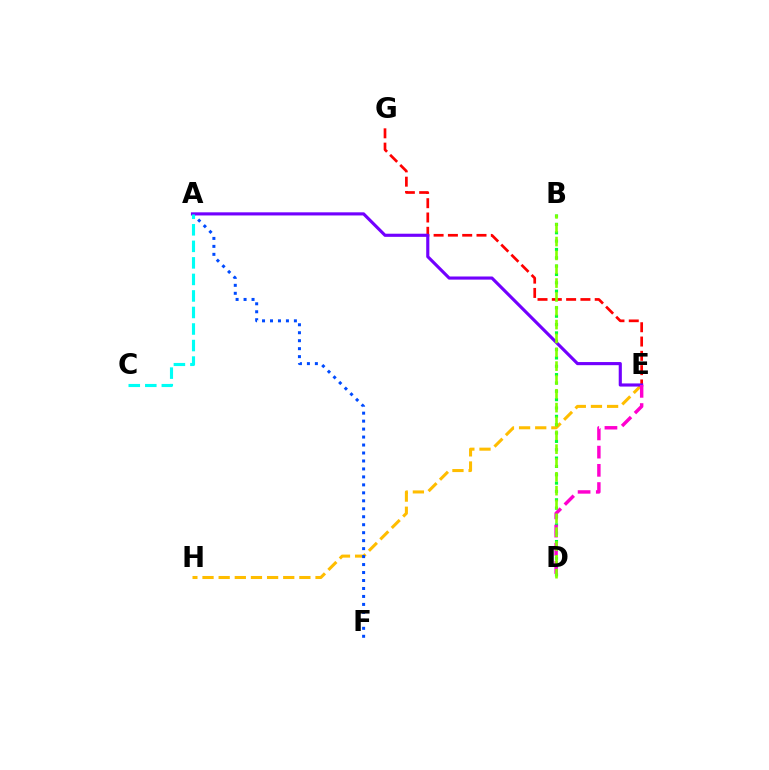{('E', 'H'): [{'color': '#ffbd00', 'line_style': 'dashed', 'thickness': 2.19}], ('B', 'D'): [{'color': '#00ff39', 'line_style': 'dotted', 'thickness': 2.27}, {'color': '#84ff00', 'line_style': 'dashed', 'thickness': 1.88}], ('A', 'F'): [{'color': '#004bff', 'line_style': 'dotted', 'thickness': 2.17}], ('E', 'G'): [{'color': '#ff0000', 'line_style': 'dashed', 'thickness': 1.94}], ('A', 'E'): [{'color': '#7200ff', 'line_style': 'solid', 'thickness': 2.25}], ('A', 'C'): [{'color': '#00fff6', 'line_style': 'dashed', 'thickness': 2.25}], ('D', 'E'): [{'color': '#ff00cf', 'line_style': 'dashed', 'thickness': 2.47}]}